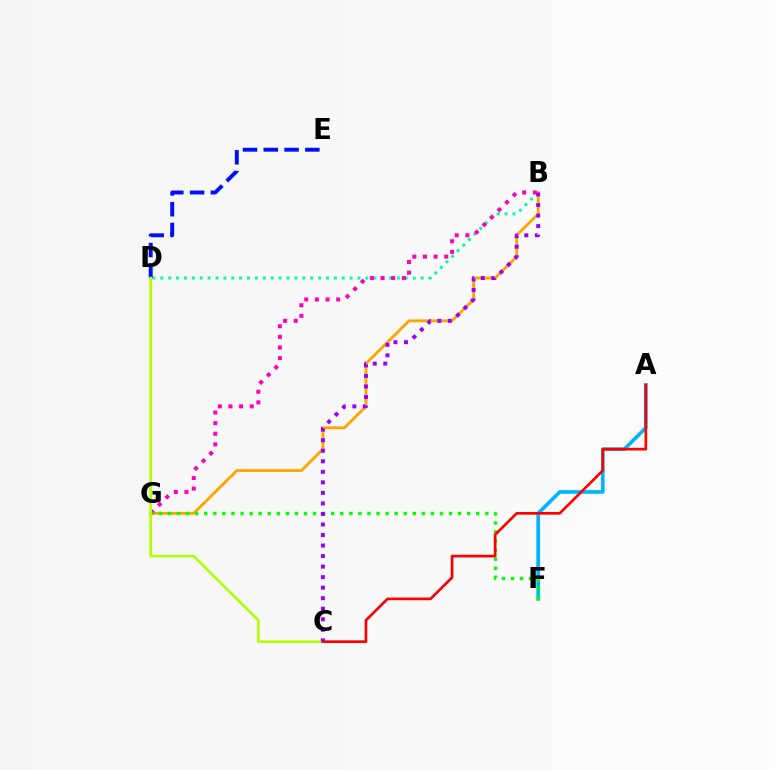{('B', 'D'): [{'color': '#00ff9d', 'line_style': 'dotted', 'thickness': 2.14}], ('D', 'E'): [{'color': '#0010ff', 'line_style': 'dashed', 'thickness': 2.82}], ('A', 'F'): [{'color': '#00b5ff', 'line_style': 'solid', 'thickness': 2.65}], ('B', 'G'): [{'color': '#ffa500', 'line_style': 'solid', 'thickness': 2.04}, {'color': '#ff00bd', 'line_style': 'dotted', 'thickness': 2.89}], ('F', 'G'): [{'color': '#08ff00', 'line_style': 'dotted', 'thickness': 2.46}], ('C', 'D'): [{'color': '#b3ff00', 'line_style': 'solid', 'thickness': 1.9}], ('A', 'C'): [{'color': '#ff0000', 'line_style': 'solid', 'thickness': 1.93}], ('B', 'C'): [{'color': '#9b00ff', 'line_style': 'dotted', 'thickness': 2.86}]}